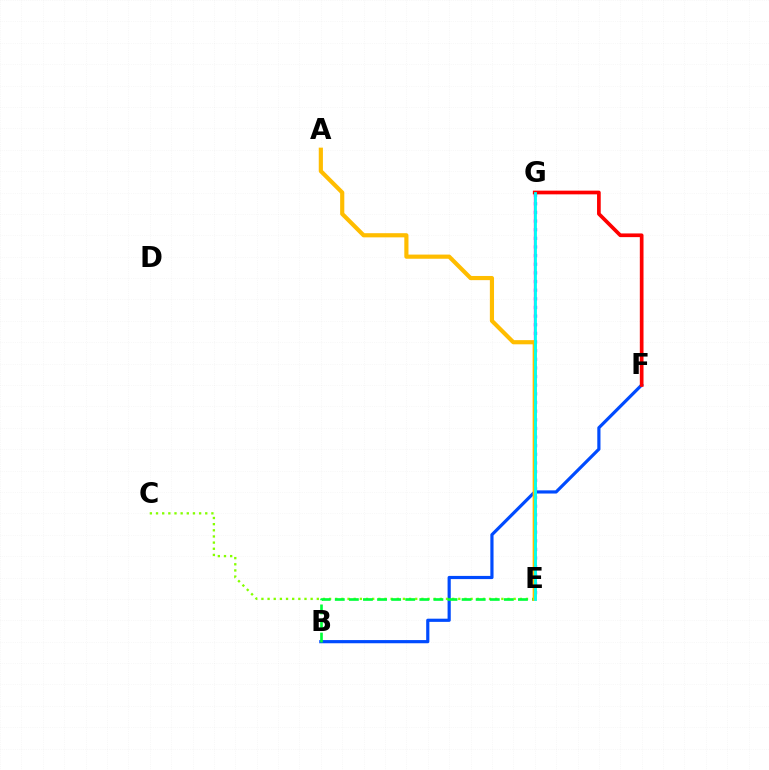{('B', 'F'): [{'color': '#004bff', 'line_style': 'solid', 'thickness': 2.29}], ('C', 'E'): [{'color': '#84ff00', 'line_style': 'dotted', 'thickness': 1.67}], ('E', 'G'): [{'color': '#7200ff', 'line_style': 'dotted', 'thickness': 2.35}, {'color': '#ff00cf', 'line_style': 'solid', 'thickness': 1.65}, {'color': '#00fff6', 'line_style': 'solid', 'thickness': 2.02}], ('B', 'E'): [{'color': '#00ff39', 'line_style': 'dashed', 'thickness': 1.91}], ('F', 'G'): [{'color': '#ff0000', 'line_style': 'solid', 'thickness': 2.66}], ('A', 'E'): [{'color': '#ffbd00', 'line_style': 'solid', 'thickness': 3.0}]}